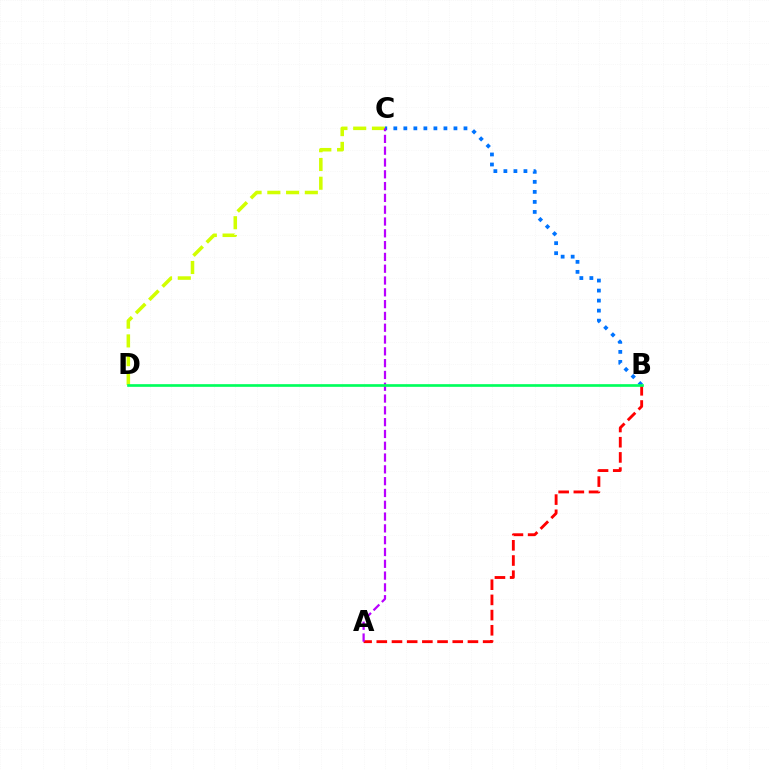{('B', 'C'): [{'color': '#0074ff', 'line_style': 'dotted', 'thickness': 2.72}], ('C', 'D'): [{'color': '#d1ff00', 'line_style': 'dashed', 'thickness': 2.55}], ('A', 'B'): [{'color': '#ff0000', 'line_style': 'dashed', 'thickness': 2.06}], ('A', 'C'): [{'color': '#b900ff', 'line_style': 'dashed', 'thickness': 1.6}], ('B', 'D'): [{'color': '#00ff5c', 'line_style': 'solid', 'thickness': 1.92}]}